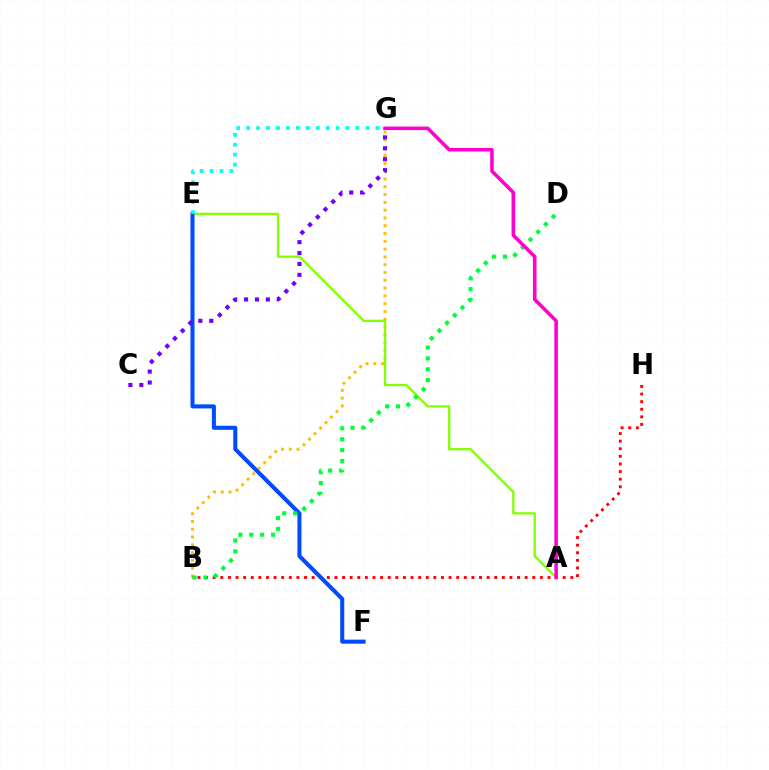{('B', 'G'): [{'color': '#ffbd00', 'line_style': 'dotted', 'thickness': 2.12}], ('A', 'E'): [{'color': '#84ff00', 'line_style': 'solid', 'thickness': 1.66}], ('B', 'H'): [{'color': '#ff0000', 'line_style': 'dotted', 'thickness': 2.07}], ('E', 'F'): [{'color': '#004bff', 'line_style': 'solid', 'thickness': 2.92}], ('B', 'D'): [{'color': '#00ff39', 'line_style': 'dotted', 'thickness': 2.95}], ('E', 'G'): [{'color': '#00fff6', 'line_style': 'dotted', 'thickness': 2.7}], ('A', 'G'): [{'color': '#ff00cf', 'line_style': 'solid', 'thickness': 2.56}], ('C', 'G'): [{'color': '#7200ff', 'line_style': 'dotted', 'thickness': 2.96}]}